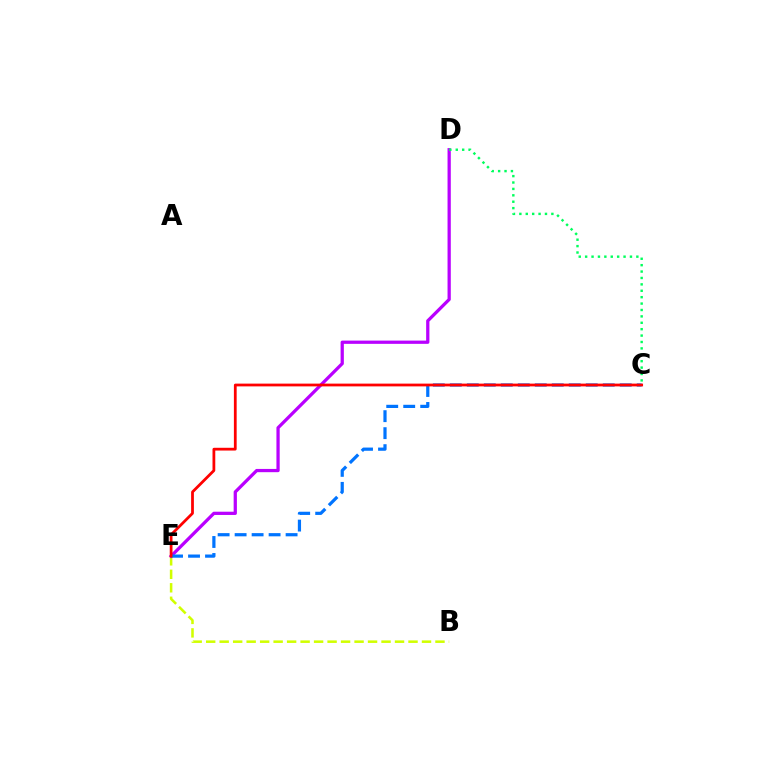{('B', 'E'): [{'color': '#d1ff00', 'line_style': 'dashed', 'thickness': 1.83}], ('D', 'E'): [{'color': '#b900ff', 'line_style': 'solid', 'thickness': 2.34}], ('C', 'E'): [{'color': '#0074ff', 'line_style': 'dashed', 'thickness': 2.31}, {'color': '#ff0000', 'line_style': 'solid', 'thickness': 1.99}], ('C', 'D'): [{'color': '#00ff5c', 'line_style': 'dotted', 'thickness': 1.74}]}